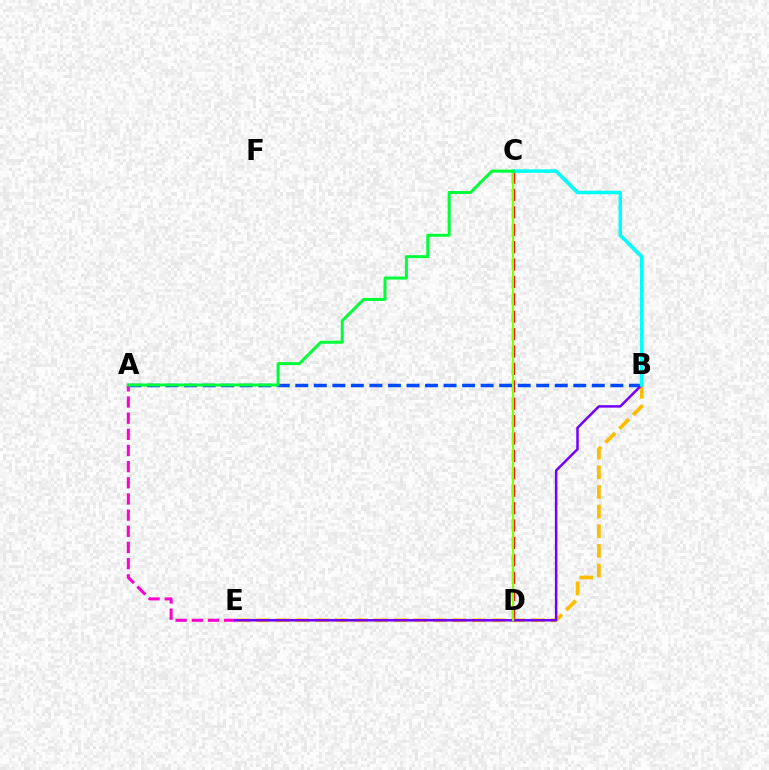{('A', 'B'): [{'color': '#004bff', 'line_style': 'dashed', 'thickness': 2.52}], ('A', 'E'): [{'color': '#ff00cf', 'line_style': 'dashed', 'thickness': 2.2}], ('B', 'E'): [{'color': '#ffbd00', 'line_style': 'dashed', 'thickness': 2.67}, {'color': '#7200ff', 'line_style': 'solid', 'thickness': 1.79}], ('C', 'D'): [{'color': '#ff0000', 'line_style': 'dashed', 'thickness': 2.36}, {'color': '#84ff00', 'line_style': 'solid', 'thickness': 1.55}], ('B', 'C'): [{'color': '#00fff6', 'line_style': 'solid', 'thickness': 2.55}], ('A', 'C'): [{'color': '#00ff39', 'line_style': 'solid', 'thickness': 2.16}]}